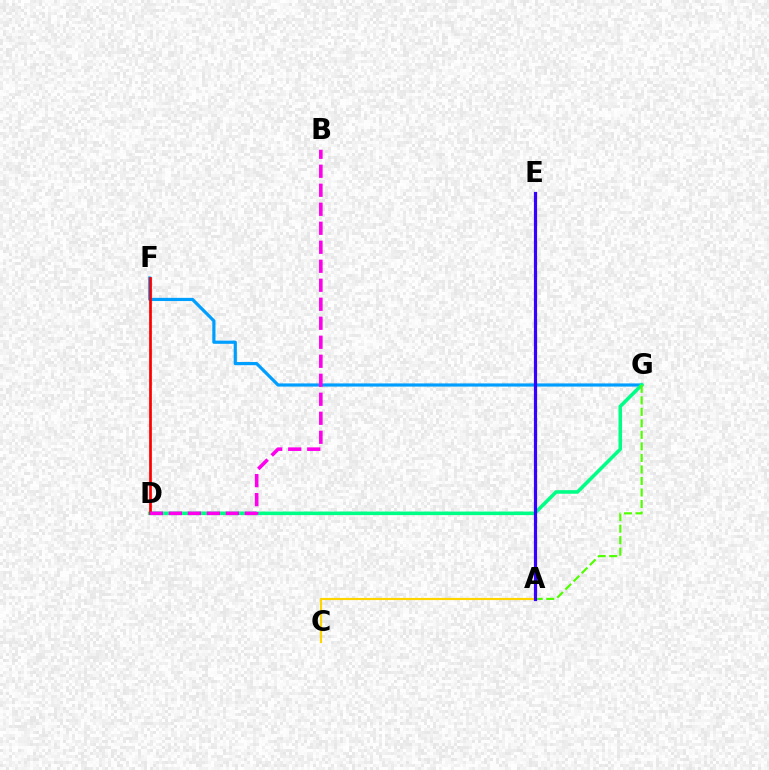{('F', 'G'): [{'color': '#009eff', 'line_style': 'solid', 'thickness': 2.29}], ('D', 'G'): [{'color': '#00ff86', 'line_style': 'solid', 'thickness': 2.57}], ('D', 'F'): [{'color': '#ff0000', 'line_style': 'solid', 'thickness': 1.96}], ('A', 'C'): [{'color': '#ffd500', 'line_style': 'solid', 'thickness': 1.55}], ('A', 'G'): [{'color': '#4fff00', 'line_style': 'dashed', 'thickness': 1.56}], ('A', 'E'): [{'color': '#3700ff', 'line_style': 'solid', 'thickness': 2.3}], ('B', 'D'): [{'color': '#ff00ed', 'line_style': 'dashed', 'thickness': 2.58}]}